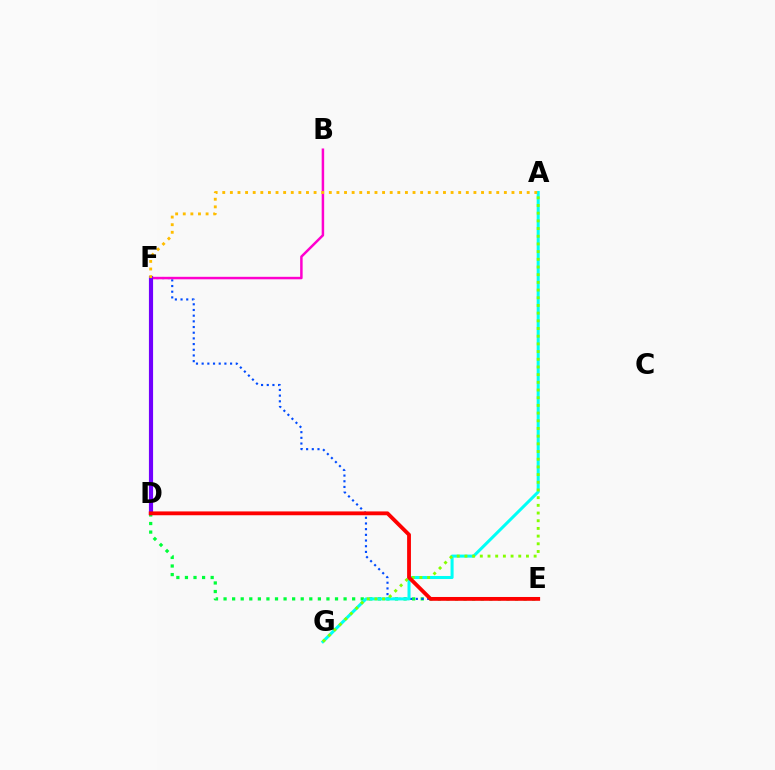{('D', 'E'): [{'color': '#00ff39', 'line_style': 'dotted', 'thickness': 2.33}, {'color': '#ff0000', 'line_style': 'solid', 'thickness': 2.76}], ('E', 'F'): [{'color': '#004bff', 'line_style': 'dotted', 'thickness': 1.54}], ('A', 'G'): [{'color': '#00fff6', 'line_style': 'solid', 'thickness': 2.19}, {'color': '#84ff00', 'line_style': 'dotted', 'thickness': 2.09}], ('B', 'F'): [{'color': '#ff00cf', 'line_style': 'solid', 'thickness': 1.79}], ('D', 'F'): [{'color': '#7200ff', 'line_style': 'solid', 'thickness': 2.99}], ('A', 'F'): [{'color': '#ffbd00', 'line_style': 'dotted', 'thickness': 2.07}]}